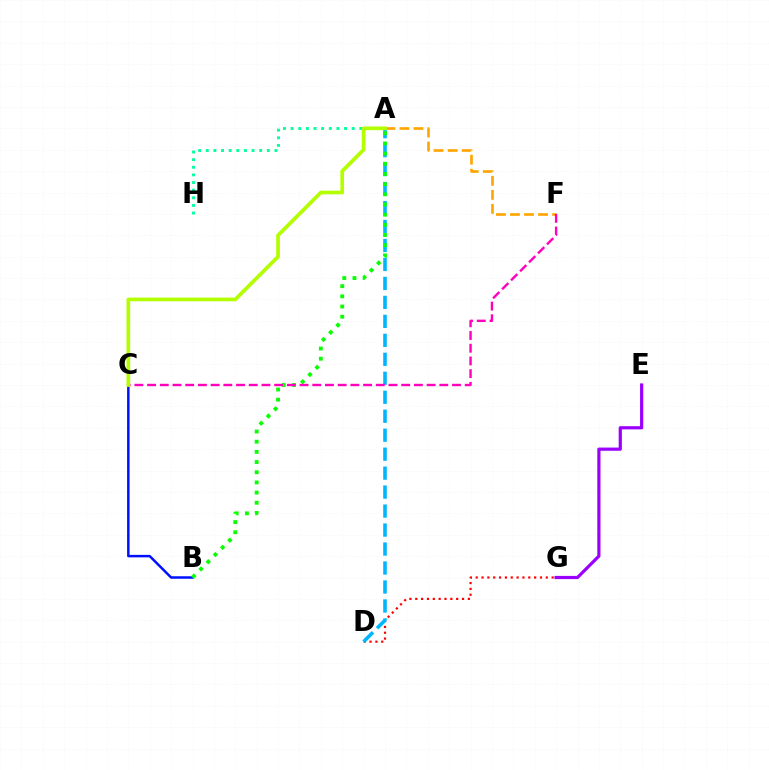{('D', 'G'): [{'color': '#ff0000', 'line_style': 'dotted', 'thickness': 1.59}], ('A', 'H'): [{'color': '#00ff9d', 'line_style': 'dotted', 'thickness': 2.07}], ('A', 'D'): [{'color': '#00b5ff', 'line_style': 'dashed', 'thickness': 2.58}], ('B', 'C'): [{'color': '#0010ff', 'line_style': 'solid', 'thickness': 1.79}], ('A', 'B'): [{'color': '#08ff00', 'line_style': 'dotted', 'thickness': 2.76}], ('A', 'F'): [{'color': '#ffa500', 'line_style': 'dashed', 'thickness': 1.91}], ('E', 'G'): [{'color': '#9b00ff', 'line_style': 'solid', 'thickness': 2.3}], ('C', 'F'): [{'color': '#ff00bd', 'line_style': 'dashed', 'thickness': 1.73}], ('A', 'C'): [{'color': '#b3ff00', 'line_style': 'solid', 'thickness': 2.67}]}